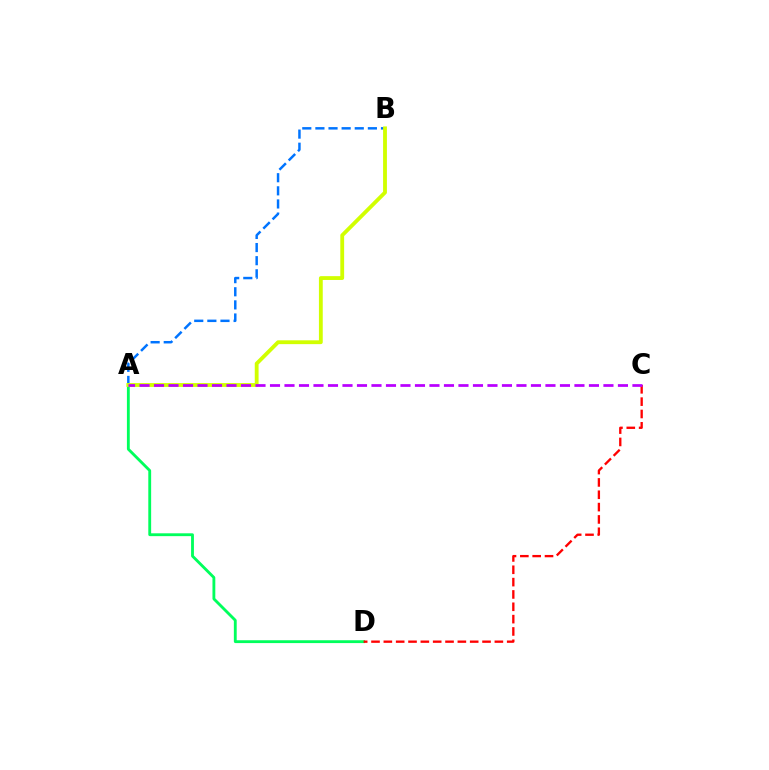{('A', 'B'): [{'color': '#0074ff', 'line_style': 'dashed', 'thickness': 1.78}, {'color': '#d1ff00', 'line_style': 'solid', 'thickness': 2.75}], ('A', 'D'): [{'color': '#00ff5c', 'line_style': 'solid', 'thickness': 2.05}], ('C', 'D'): [{'color': '#ff0000', 'line_style': 'dashed', 'thickness': 1.68}], ('A', 'C'): [{'color': '#b900ff', 'line_style': 'dashed', 'thickness': 1.97}]}